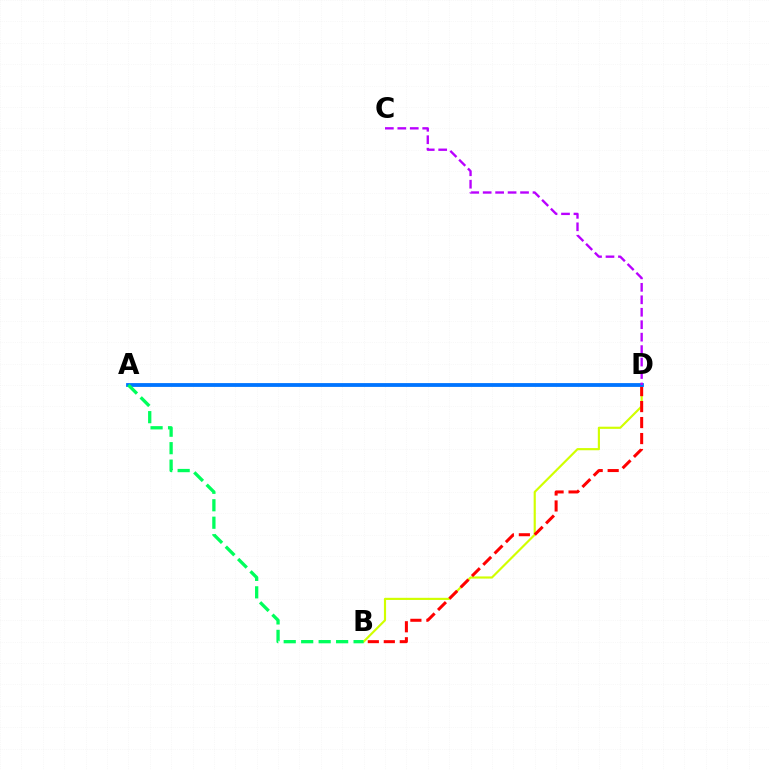{('B', 'D'): [{'color': '#d1ff00', 'line_style': 'solid', 'thickness': 1.55}, {'color': '#ff0000', 'line_style': 'dashed', 'thickness': 2.17}], ('A', 'D'): [{'color': '#0074ff', 'line_style': 'solid', 'thickness': 2.74}], ('C', 'D'): [{'color': '#b900ff', 'line_style': 'dashed', 'thickness': 1.69}], ('A', 'B'): [{'color': '#00ff5c', 'line_style': 'dashed', 'thickness': 2.37}]}